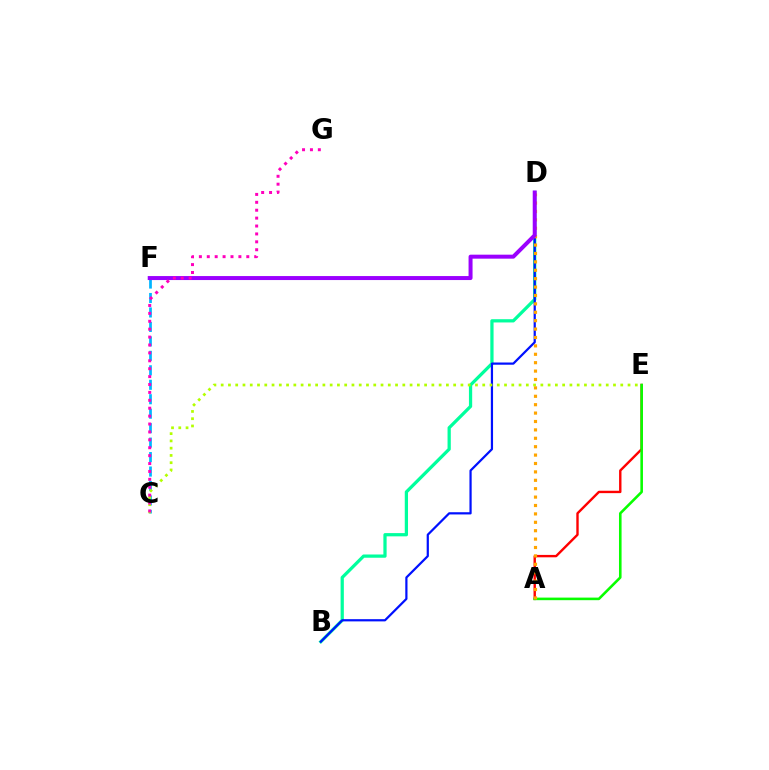{('B', 'D'): [{'color': '#00ff9d', 'line_style': 'solid', 'thickness': 2.34}, {'color': '#0010ff', 'line_style': 'solid', 'thickness': 1.59}], ('A', 'E'): [{'color': '#ff0000', 'line_style': 'solid', 'thickness': 1.72}, {'color': '#08ff00', 'line_style': 'solid', 'thickness': 1.86}], ('C', 'F'): [{'color': '#00b5ff', 'line_style': 'dashed', 'thickness': 1.96}], ('C', 'E'): [{'color': '#b3ff00', 'line_style': 'dotted', 'thickness': 1.97}], ('A', 'D'): [{'color': '#ffa500', 'line_style': 'dotted', 'thickness': 2.28}], ('D', 'F'): [{'color': '#9b00ff', 'line_style': 'solid', 'thickness': 2.87}], ('C', 'G'): [{'color': '#ff00bd', 'line_style': 'dotted', 'thickness': 2.15}]}